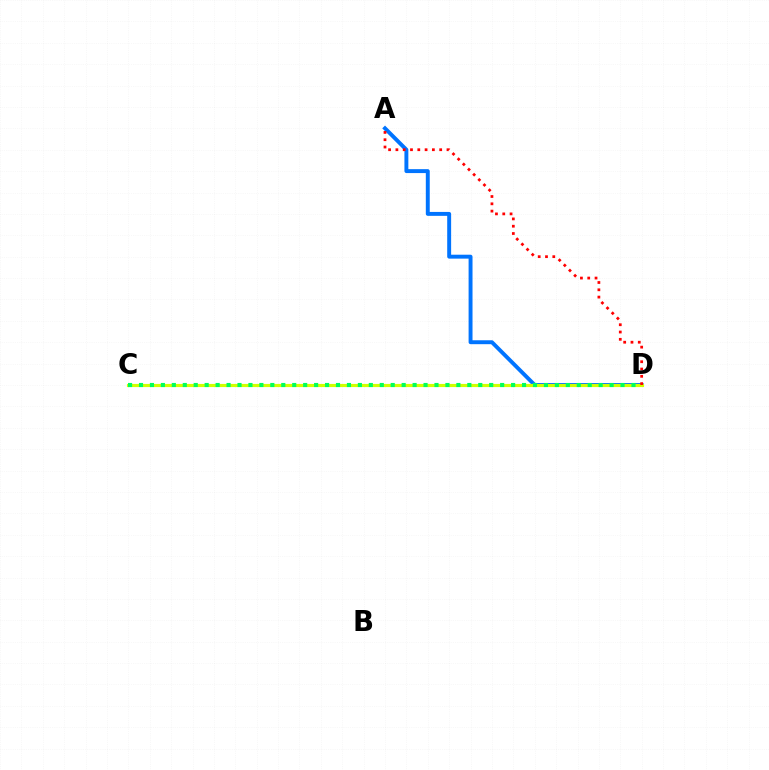{('A', 'D'): [{'color': '#0074ff', 'line_style': 'solid', 'thickness': 2.82}, {'color': '#ff0000', 'line_style': 'dotted', 'thickness': 1.98}], ('C', 'D'): [{'color': '#b900ff', 'line_style': 'dashed', 'thickness': 2.14}, {'color': '#d1ff00', 'line_style': 'solid', 'thickness': 2.27}, {'color': '#00ff5c', 'line_style': 'dotted', 'thickness': 2.97}]}